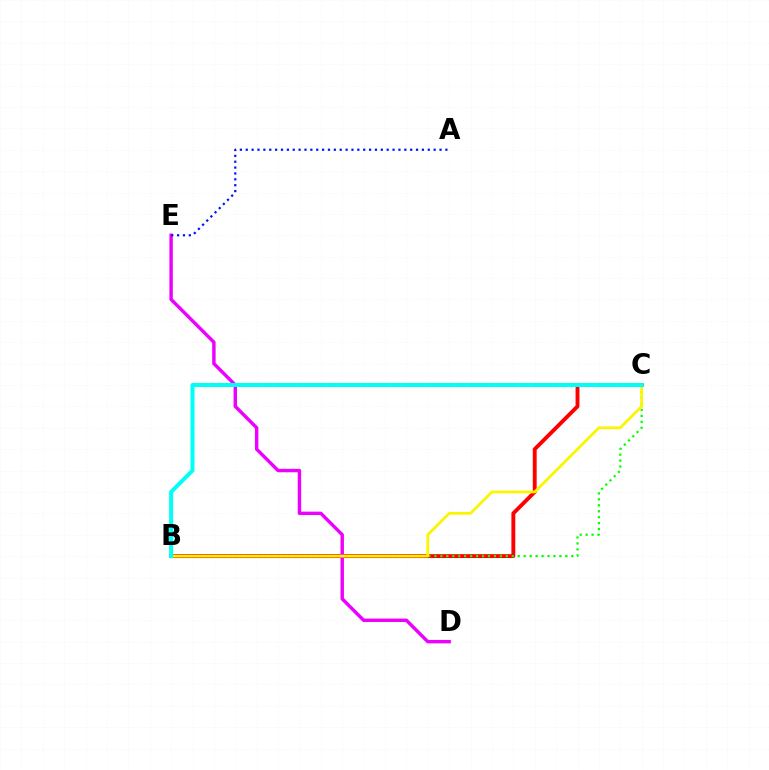{('B', 'C'): [{'color': '#ff0000', 'line_style': 'solid', 'thickness': 2.8}, {'color': '#08ff00', 'line_style': 'dotted', 'thickness': 1.62}, {'color': '#fcf500', 'line_style': 'solid', 'thickness': 2.0}, {'color': '#00fff6', 'line_style': 'solid', 'thickness': 2.88}], ('D', 'E'): [{'color': '#ee00ff', 'line_style': 'solid', 'thickness': 2.46}], ('A', 'E'): [{'color': '#0010ff', 'line_style': 'dotted', 'thickness': 1.6}]}